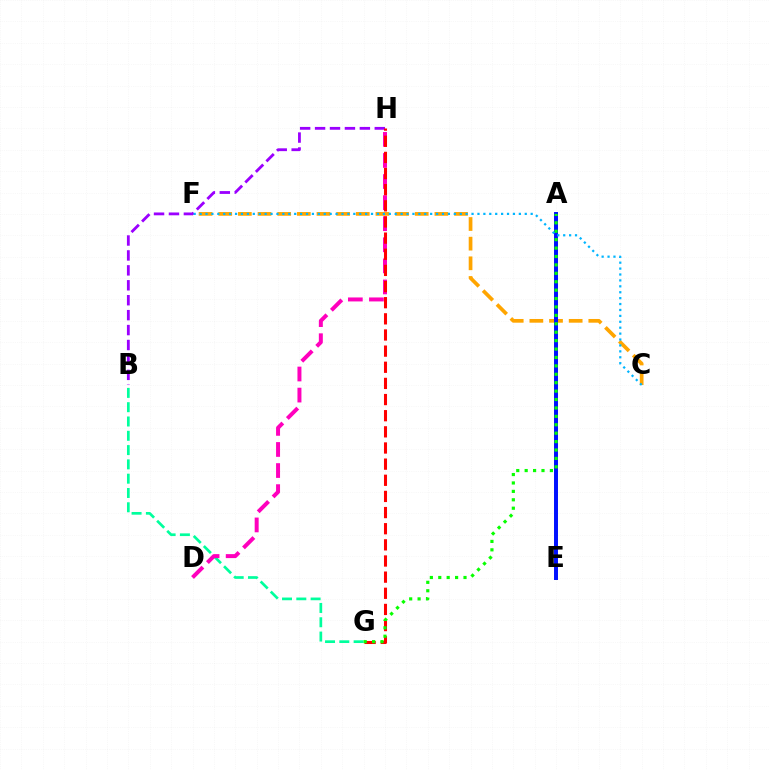{('B', 'G'): [{'color': '#00ff9d', 'line_style': 'dashed', 'thickness': 1.94}], ('A', 'E'): [{'color': '#b3ff00', 'line_style': 'dotted', 'thickness': 2.02}, {'color': '#0010ff', 'line_style': 'solid', 'thickness': 2.85}], ('C', 'F'): [{'color': '#ffa500', 'line_style': 'dashed', 'thickness': 2.67}, {'color': '#00b5ff', 'line_style': 'dotted', 'thickness': 1.61}], ('B', 'H'): [{'color': '#9b00ff', 'line_style': 'dashed', 'thickness': 2.03}], ('D', 'H'): [{'color': '#ff00bd', 'line_style': 'dashed', 'thickness': 2.86}], ('G', 'H'): [{'color': '#ff0000', 'line_style': 'dashed', 'thickness': 2.19}], ('A', 'G'): [{'color': '#08ff00', 'line_style': 'dotted', 'thickness': 2.29}]}